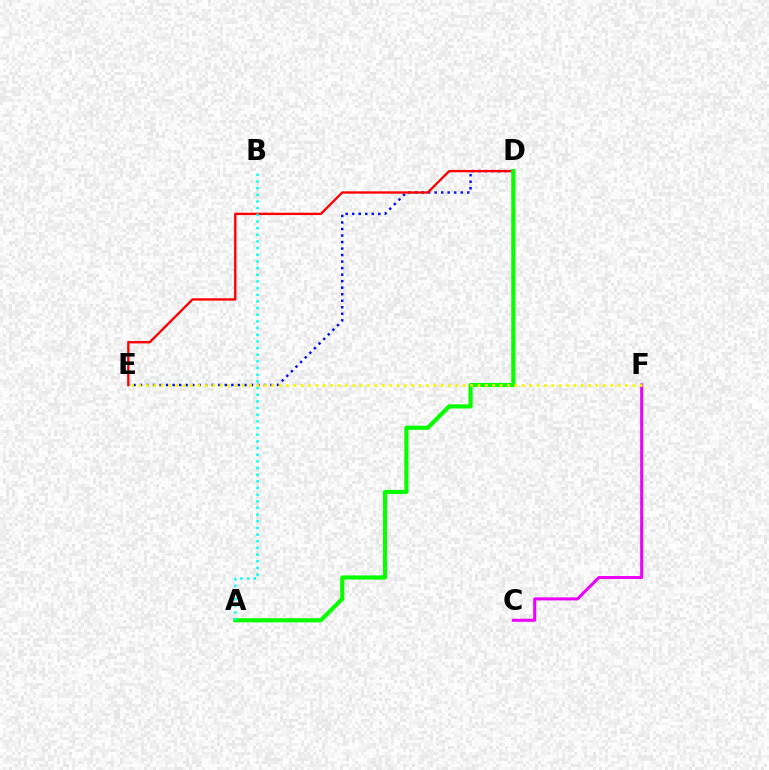{('D', 'E'): [{'color': '#0010ff', 'line_style': 'dotted', 'thickness': 1.77}, {'color': '#ff0000', 'line_style': 'solid', 'thickness': 1.69}], ('A', 'D'): [{'color': '#08ff00', 'line_style': 'solid', 'thickness': 2.99}], ('C', 'F'): [{'color': '#ee00ff', 'line_style': 'solid', 'thickness': 2.18}], ('A', 'B'): [{'color': '#00fff6', 'line_style': 'dotted', 'thickness': 1.81}], ('E', 'F'): [{'color': '#fcf500', 'line_style': 'dotted', 'thickness': 2.0}]}